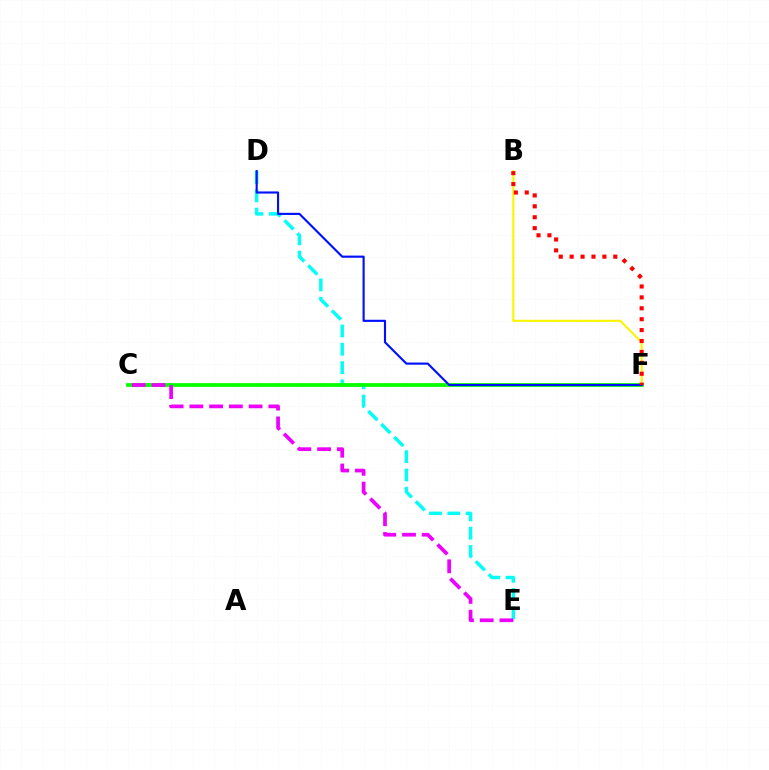{('B', 'F'): [{'color': '#fcf500', 'line_style': 'solid', 'thickness': 1.52}, {'color': '#ff0000', 'line_style': 'dotted', 'thickness': 2.96}], ('D', 'E'): [{'color': '#00fff6', 'line_style': 'dashed', 'thickness': 2.49}], ('C', 'F'): [{'color': '#08ff00', 'line_style': 'solid', 'thickness': 2.72}], ('C', 'E'): [{'color': '#ee00ff', 'line_style': 'dashed', 'thickness': 2.68}], ('D', 'F'): [{'color': '#0010ff', 'line_style': 'solid', 'thickness': 1.54}]}